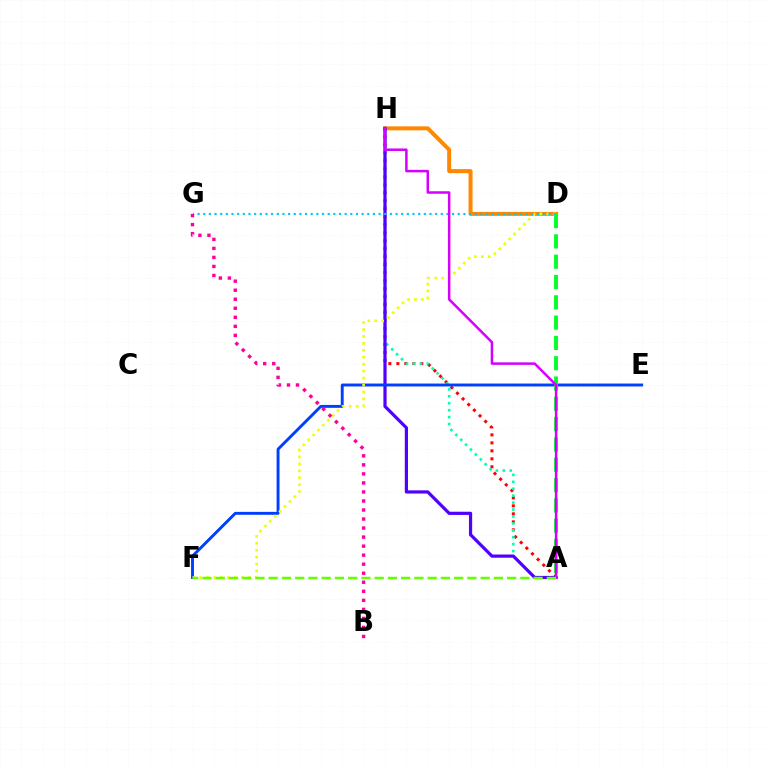{('D', 'H'): [{'color': '#ff8800', 'line_style': 'solid', 'thickness': 2.87}], ('A', 'H'): [{'color': '#ff0000', 'line_style': 'dotted', 'thickness': 2.17}, {'color': '#00ffaf', 'line_style': 'dotted', 'thickness': 1.88}, {'color': '#4f00ff', 'line_style': 'solid', 'thickness': 2.31}, {'color': '#d600ff', 'line_style': 'solid', 'thickness': 1.8}], ('E', 'F'): [{'color': '#003fff', 'line_style': 'solid', 'thickness': 2.09}], ('A', 'D'): [{'color': '#00ff27', 'line_style': 'dashed', 'thickness': 2.76}], ('D', 'F'): [{'color': '#eeff00', 'line_style': 'dotted', 'thickness': 1.89}], ('D', 'G'): [{'color': '#00c7ff', 'line_style': 'dotted', 'thickness': 1.54}], ('A', 'F'): [{'color': '#66ff00', 'line_style': 'dashed', 'thickness': 1.8}], ('B', 'G'): [{'color': '#ff00a0', 'line_style': 'dotted', 'thickness': 2.45}]}